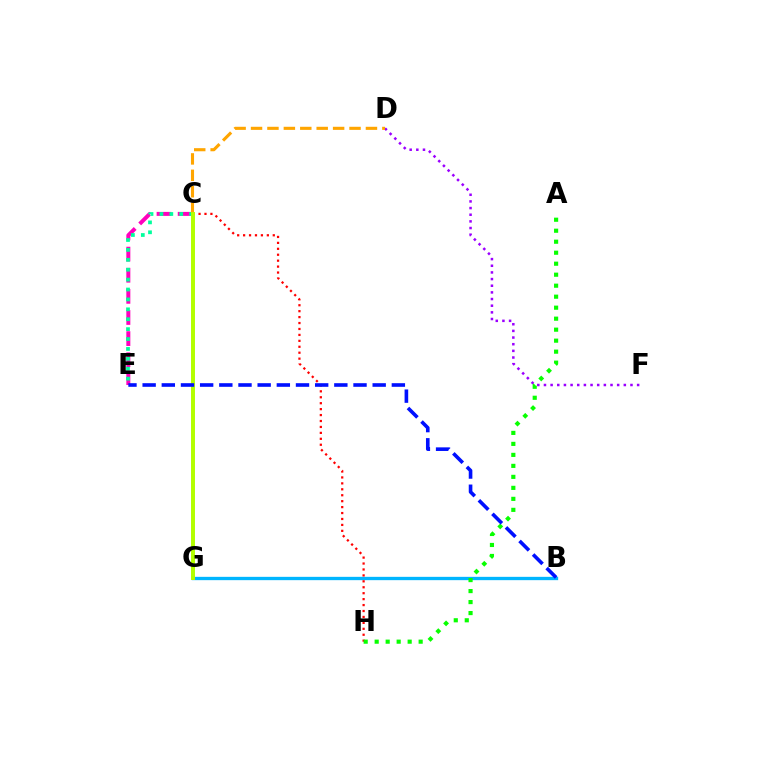{('B', 'G'): [{'color': '#00b5ff', 'line_style': 'solid', 'thickness': 2.39}], ('C', 'H'): [{'color': '#ff0000', 'line_style': 'dotted', 'thickness': 1.61}], ('D', 'F'): [{'color': '#9b00ff', 'line_style': 'dotted', 'thickness': 1.81}], ('C', 'E'): [{'color': '#ff00bd', 'line_style': 'dashed', 'thickness': 2.87}, {'color': '#00ff9d', 'line_style': 'dotted', 'thickness': 2.69}], ('C', 'D'): [{'color': '#ffa500', 'line_style': 'dashed', 'thickness': 2.23}], ('C', 'G'): [{'color': '#b3ff00', 'line_style': 'solid', 'thickness': 2.85}], ('A', 'H'): [{'color': '#08ff00', 'line_style': 'dotted', 'thickness': 2.99}], ('B', 'E'): [{'color': '#0010ff', 'line_style': 'dashed', 'thickness': 2.6}]}